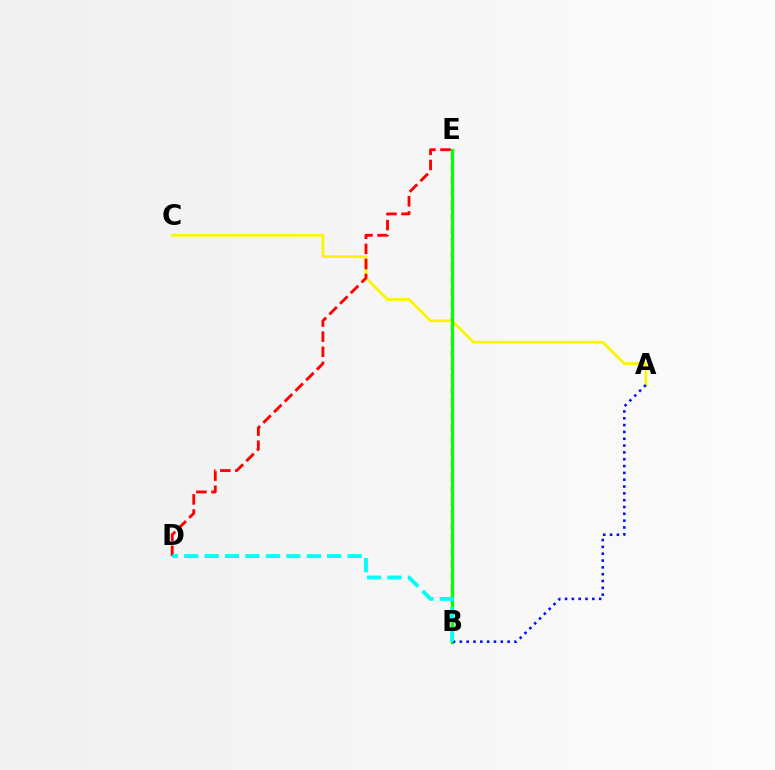{('A', 'C'): [{'color': '#fcf500', 'line_style': 'solid', 'thickness': 1.99}], ('B', 'E'): [{'color': '#ee00ff', 'line_style': 'dashed', 'thickness': 1.68}, {'color': '#08ff00', 'line_style': 'solid', 'thickness': 2.34}], ('A', 'B'): [{'color': '#0010ff', 'line_style': 'dotted', 'thickness': 1.85}], ('D', 'E'): [{'color': '#ff0000', 'line_style': 'dashed', 'thickness': 2.05}], ('B', 'D'): [{'color': '#00fff6', 'line_style': 'dashed', 'thickness': 2.77}]}